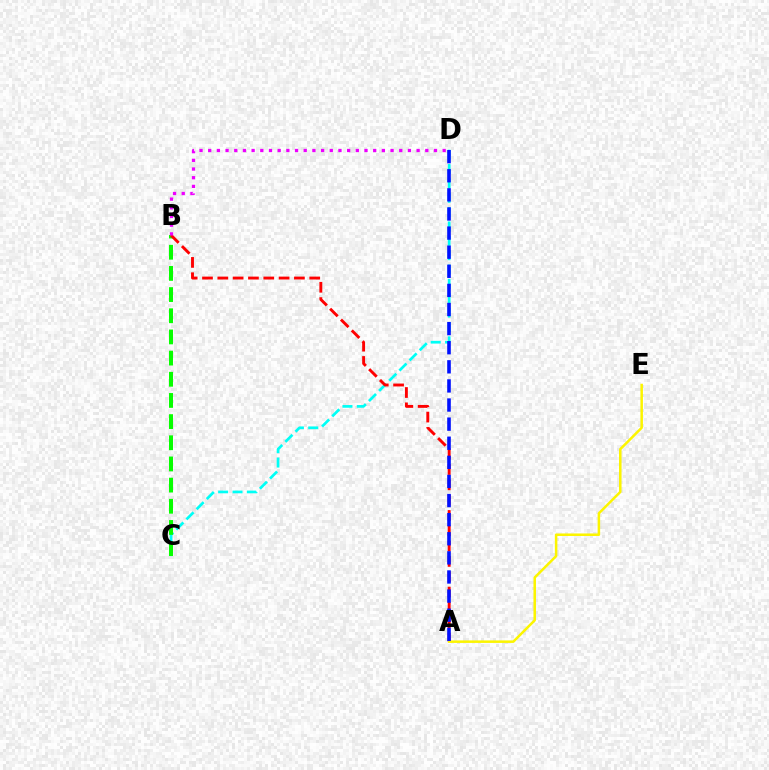{('C', 'D'): [{'color': '#00fff6', 'line_style': 'dashed', 'thickness': 1.95}], ('B', 'C'): [{'color': '#08ff00', 'line_style': 'dashed', 'thickness': 2.88}], ('A', 'B'): [{'color': '#ff0000', 'line_style': 'dashed', 'thickness': 2.08}], ('A', 'E'): [{'color': '#fcf500', 'line_style': 'solid', 'thickness': 1.82}], ('A', 'D'): [{'color': '#0010ff', 'line_style': 'dashed', 'thickness': 2.6}], ('B', 'D'): [{'color': '#ee00ff', 'line_style': 'dotted', 'thickness': 2.36}]}